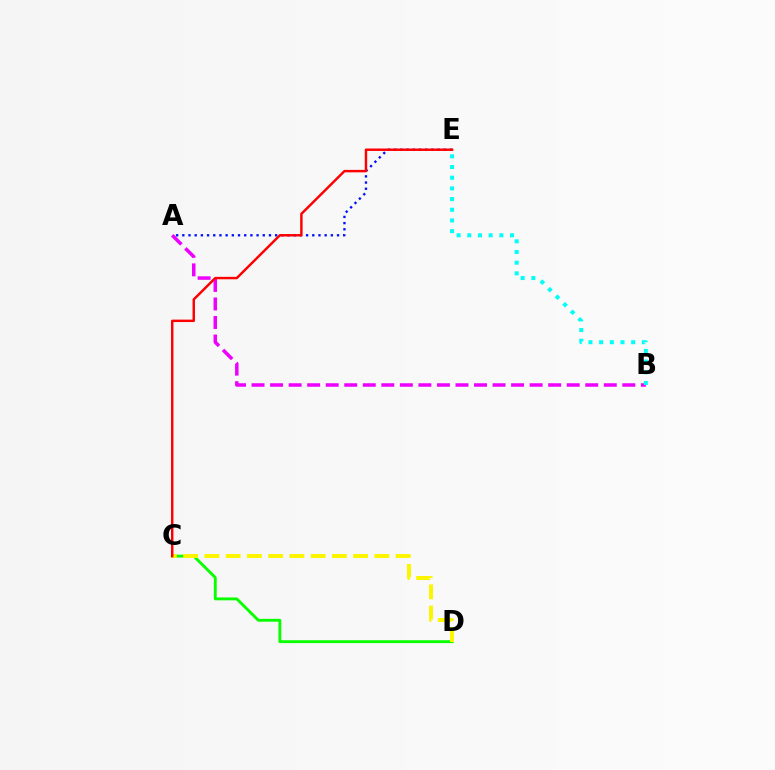{('A', 'B'): [{'color': '#ee00ff', 'line_style': 'dashed', 'thickness': 2.52}], ('A', 'E'): [{'color': '#0010ff', 'line_style': 'dotted', 'thickness': 1.68}], ('C', 'D'): [{'color': '#08ff00', 'line_style': 'solid', 'thickness': 2.06}, {'color': '#fcf500', 'line_style': 'dashed', 'thickness': 2.89}], ('B', 'E'): [{'color': '#00fff6', 'line_style': 'dotted', 'thickness': 2.9}], ('C', 'E'): [{'color': '#ff0000', 'line_style': 'solid', 'thickness': 1.76}]}